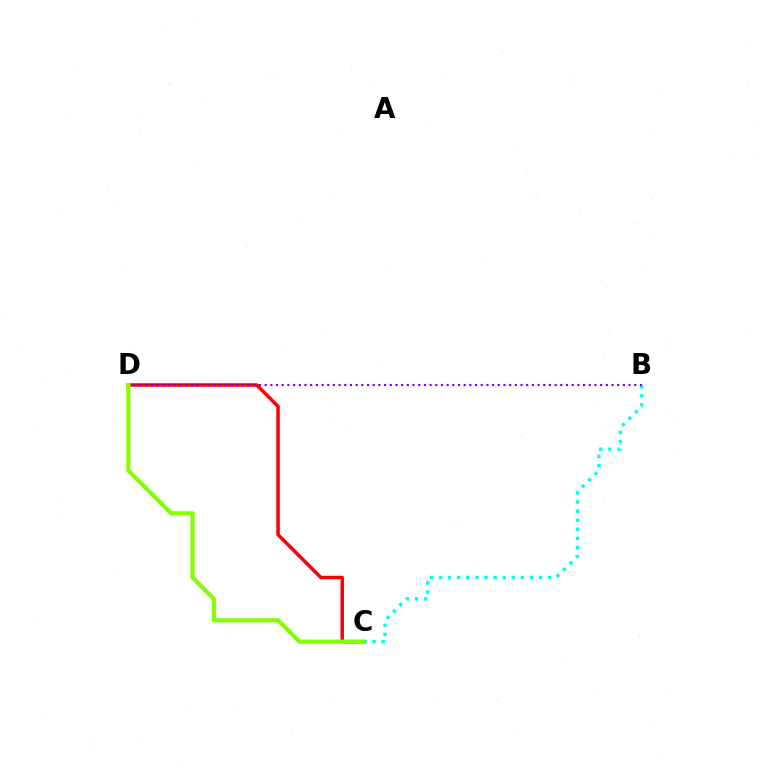{('B', 'C'): [{'color': '#00fff6', 'line_style': 'dotted', 'thickness': 2.47}], ('C', 'D'): [{'color': '#ff0000', 'line_style': 'solid', 'thickness': 2.52}, {'color': '#84ff00', 'line_style': 'solid', 'thickness': 3.0}], ('B', 'D'): [{'color': '#7200ff', 'line_style': 'dotted', 'thickness': 1.54}]}